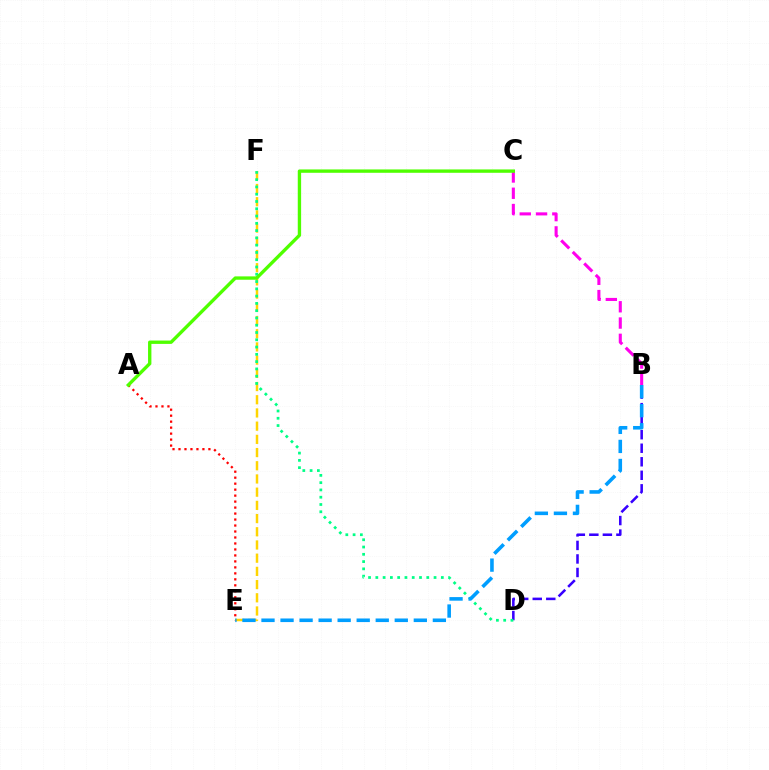{('B', 'C'): [{'color': '#ff00ed', 'line_style': 'dashed', 'thickness': 2.21}], ('E', 'F'): [{'color': '#ffd500', 'line_style': 'dashed', 'thickness': 1.79}], ('B', 'D'): [{'color': '#3700ff', 'line_style': 'dashed', 'thickness': 1.84}], ('A', 'E'): [{'color': '#ff0000', 'line_style': 'dotted', 'thickness': 1.62}], ('D', 'F'): [{'color': '#00ff86', 'line_style': 'dotted', 'thickness': 1.98}], ('A', 'C'): [{'color': '#4fff00', 'line_style': 'solid', 'thickness': 2.42}], ('B', 'E'): [{'color': '#009eff', 'line_style': 'dashed', 'thickness': 2.59}]}